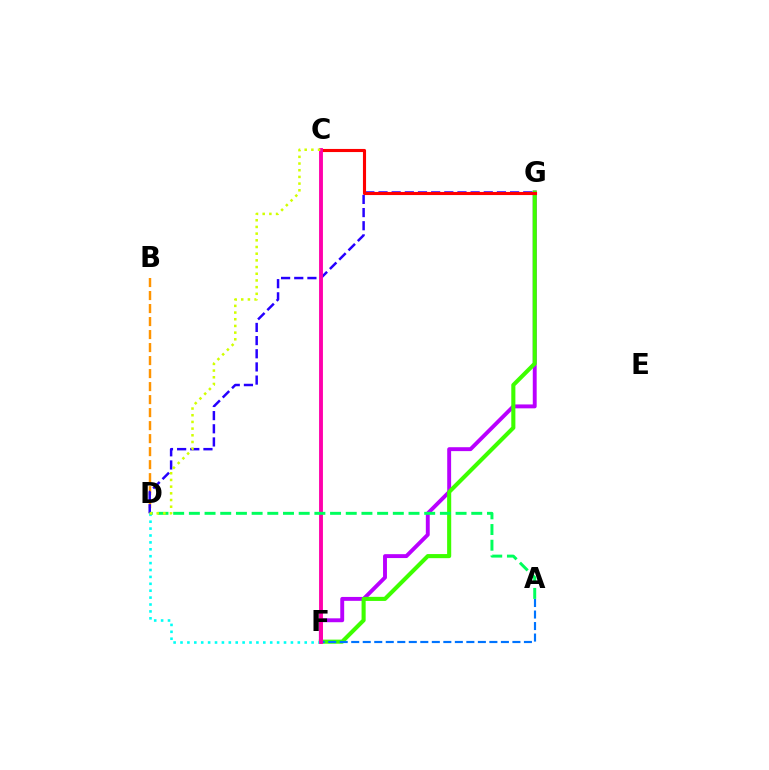{('F', 'G'): [{'color': '#b900ff', 'line_style': 'solid', 'thickness': 2.81}, {'color': '#3dff00', 'line_style': 'solid', 'thickness': 2.95}], ('B', 'D'): [{'color': '#ff9400', 'line_style': 'dashed', 'thickness': 1.77}], ('D', 'G'): [{'color': '#2500ff', 'line_style': 'dashed', 'thickness': 1.79}], ('A', 'F'): [{'color': '#0074ff', 'line_style': 'dashed', 'thickness': 1.56}], ('D', 'F'): [{'color': '#00fff6', 'line_style': 'dotted', 'thickness': 1.87}], ('C', 'G'): [{'color': '#ff0000', 'line_style': 'solid', 'thickness': 2.24}], ('C', 'F'): [{'color': '#ff00ac', 'line_style': 'solid', 'thickness': 2.79}], ('A', 'D'): [{'color': '#00ff5c', 'line_style': 'dashed', 'thickness': 2.13}], ('C', 'D'): [{'color': '#d1ff00', 'line_style': 'dotted', 'thickness': 1.82}]}